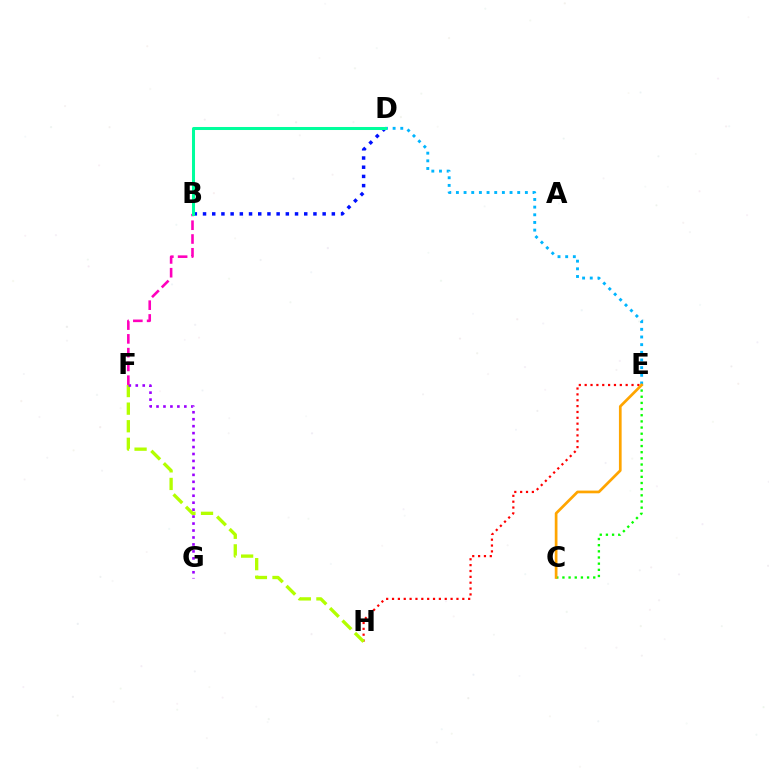{('C', 'E'): [{'color': '#08ff00', 'line_style': 'dotted', 'thickness': 1.67}, {'color': '#ffa500', 'line_style': 'solid', 'thickness': 1.95}], ('D', 'E'): [{'color': '#00b5ff', 'line_style': 'dotted', 'thickness': 2.08}], ('B', 'D'): [{'color': '#0010ff', 'line_style': 'dotted', 'thickness': 2.5}, {'color': '#00ff9d', 'line_style': 'solid', 'thickness': 2.18}], ('E', 'H'): [{'color': '#ff0000', 'line_style': 'dotted', 'thickness': 1.59}], ('F', 'H'): [{'color': '#b3ff00', 'line_style': 'dashed', 'thickness': 2.39}], ('F', 'G'): [{'color': '#9b00ff', 'line_style': 'dotted', 'thickness': 1.89}], ('B', 'F'): [{'color': '#ff00bd', 'line_style': 'dashed', 'thickness': 1.87}]}